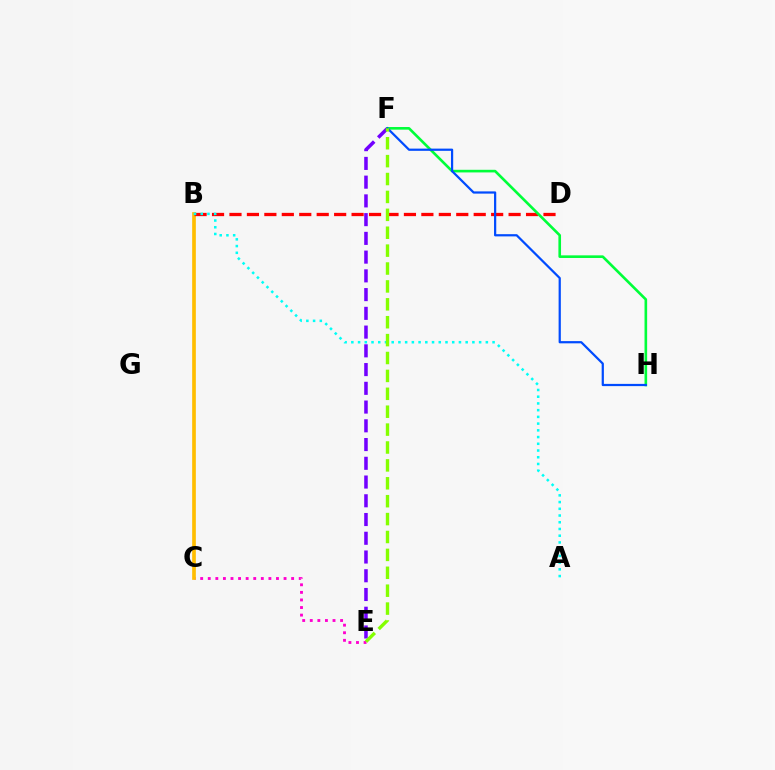{('C', 'E'): [{'color': '#ff00cf', 'line_style': 'dotted', 'thickness': 2.06}], ('E', 'F'): [{'color': '#7200ff', 'line_style': 'dashed', 'thickness': 2.55}, {'color': '#84ff00', 'line_style': 'dashed', 'thickness': 2.43}], ('B', 'C'): [{'color': '#ffbd00', 'line_style': 'solid', 'thickness': 2.65}], ('B', 'D'): [{'color': '#ff0000', 'line_style': 'dashed', 'thickness': 2.37}], ('F', 'H'): [{'color': '#00ff39', 'line_style': 'solid', 'thickness': 1.89}, {'color': '#004bff', 'line_style': 'solid', 'thickness': 1.6}], ('A', 'B'): [{'color': '#00fff6', 'line_style': 'dotted', 'thickness': 1.83}]}